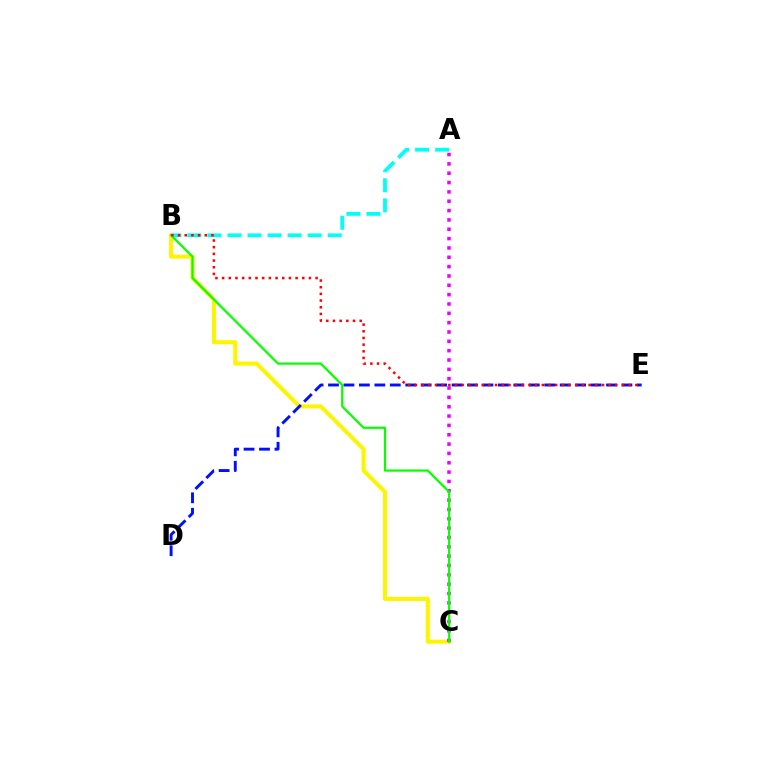{('B', 'C'): [{'color': '#fcf500', 'line_style': 'solid', 'thickness': 2.92}, {'color': '#08ff00', 'line_style': 'solid', 'thickness': 1.61}], ('A', 'C'): [{'color': '#ee00ff', 'line_style': 'dotted', 'thickness': 2.54}], ('A', 'B'): [{'color': '#00fff6', 'line_style': 'dashed', 'thickness': 2.72}], ('D', 'E'): [{'color': '#0010ff', 'line_style': 'dashed', 'thickness': 2.1}], ('B', 'E'): [{'color': '#ff0000', 'line_style': 'dotted', 'thickness': 1.81}]}